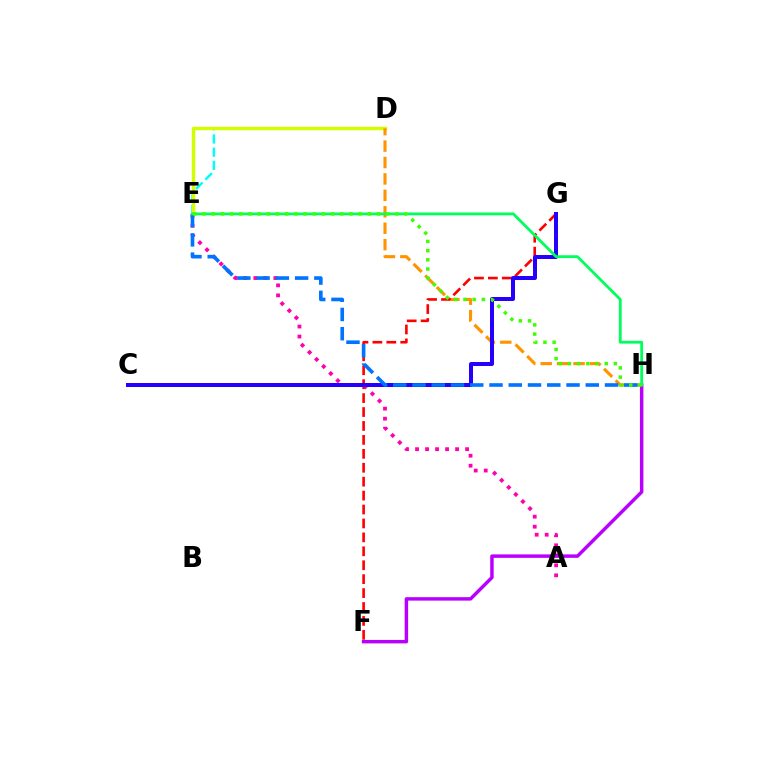{('D', 'E'): [{'color': '#00fff6', 'line_style': 'dashed', 'thickness': 1.79}, {'color': '#d1ff00', 'line_style': 'solid', 'thickness': 2.46}], ('A', 'E'): [{'color': '#ff00ac', 'line_style': 'dotted', 'thickness': 2.72}], ('D', 'H'): [{'color': '#ff9400', 'line_style': 'dashed', 'thickness': 2.23}], ('F', 'G'): [{'color': '#ff0000', 'line_style': 'dashed', 'thickness': 1.89}], ('C', 'G'): [{'color': '#2500ff', 'line_style': 'solid', 'thickness': 2.87}], ('E', 'H'): [{'color': '#0074ff', 'line_style': 'dashed', 'thickness': 2.62}, {'color': '#00ff5c', 'line_style': 'solid', 'thickness': 2.03}, {'color': '#3dff00', 'line_style': 'dotted', 'thickness': 2.5}], ('F', 'H'): [{'color': '#b900ff', 'line_style': 'solid', 'thickness': 2.49}]}